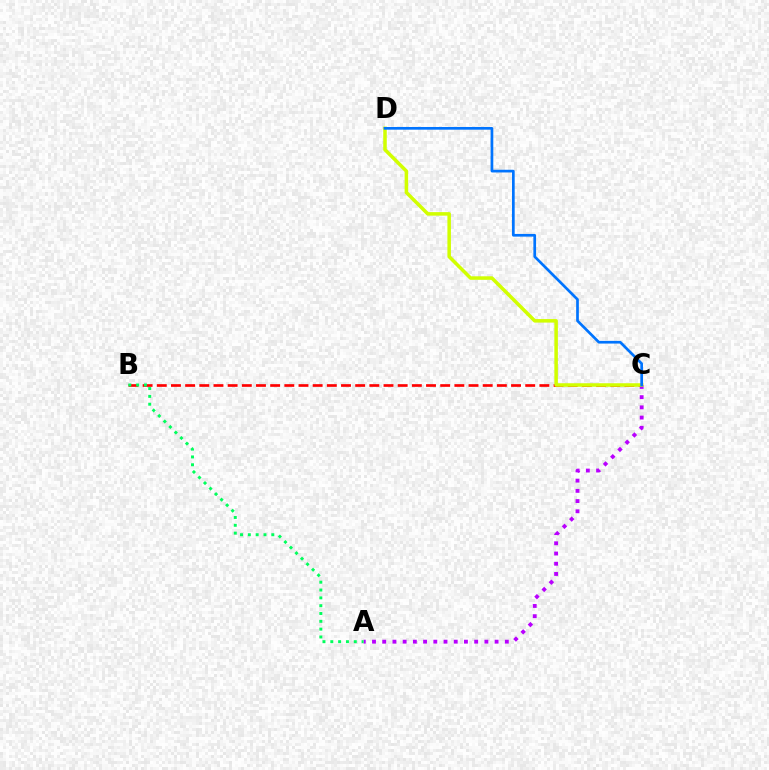{('B', 'C'): [{'color': '#ff0000', 'line_style': 'dashed', 'thickness': 1.92}], ('A', 'C'): [{'color': '#b900ff', 'line_style': 'dotted', 'thickness': 2.78}], ('C', 'D'): [{'color': '#d1ff00', 'line_style': 'solid', 'thickness': 2.53}, {'color': '#0074ff', 'line_style': 'solid', 'thickness': 1.94}], ('A', 'B'): [{'color': '#00ff5c', 'line_style': 'dotted', 'thickness': 2.13}]}